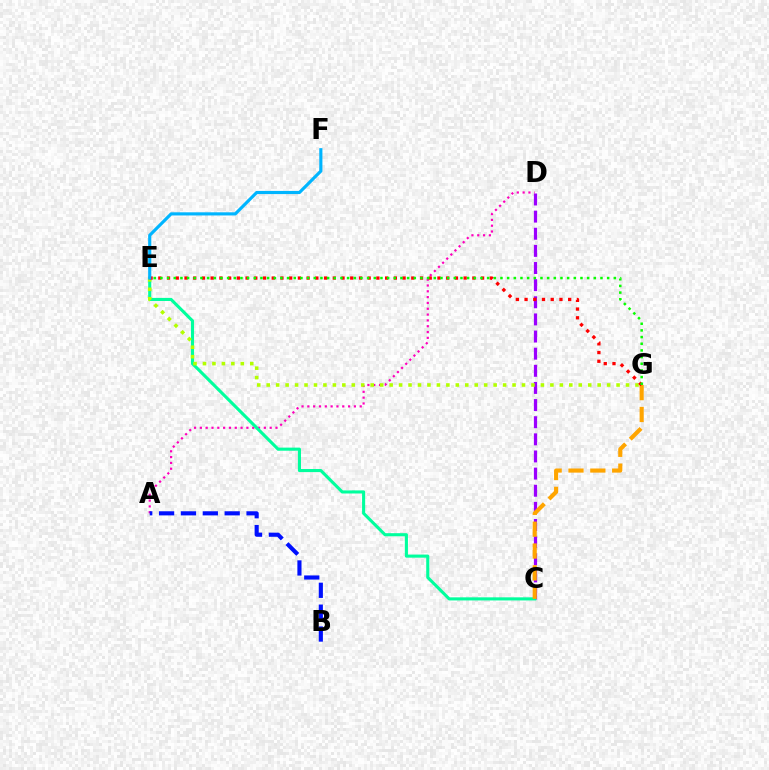{('C', 'D'): [{'color': '#9b00ff', 'line_style': 'dashed', 'thickness': 2.33}], ('A', 'D'): [{'color': '#ff00bd', 'line_style': 'dotted', 'thickness': 1.58}], ('C', 'E'): [{'color': '#00ff9d', 'line_style': 'solid', 'thickness': 2.23}], ('C', 'G'): [{'color': '#ffa500', 'line_style': 'dashed', 'thickness': 2.97}], ('E', 'G'): [{'color': '#b3ff00', 'line_style': 'dotted', 'thickness': 2.57}, {'color': '#ff0000', 'line_style': 'dotted', 'thickness': 2.37}, {'color': '#08ff00', 'line_style': 'dotted', 'thickness': 1.81}], ('E', 'F'): [{'color': '#00b5ff', 'line_style': 'solid', 'thickness': 2.27}], ('A', 'B'): [{'color': '#0010ff', 'line_style': 'dashed', 'thickness': 2.97}]}